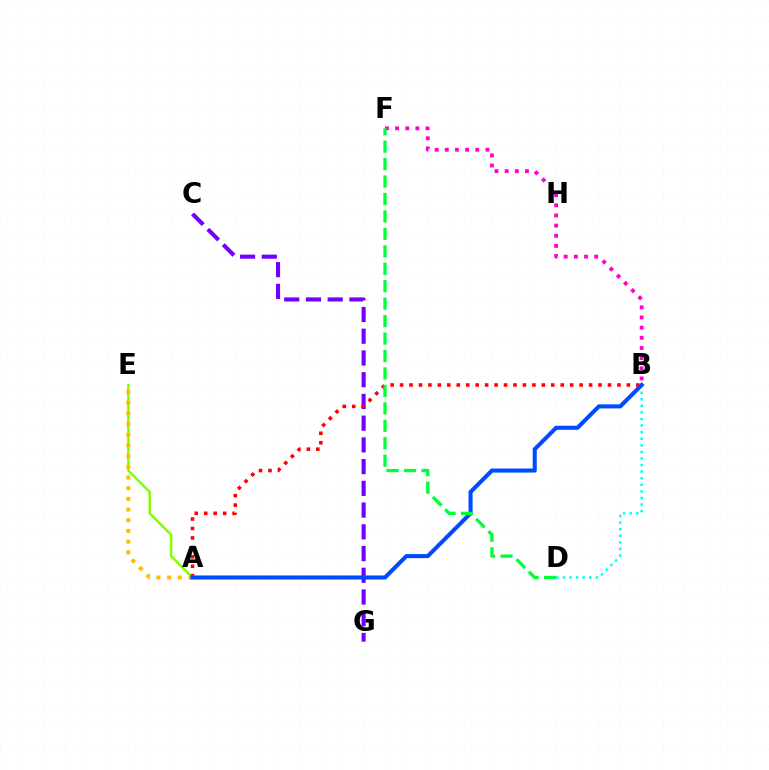{('A', 'E'): [{'color': '#84ff00', 'line_style': 'solid', 'thickness': 1.8}, {'color': '#ffbd00', 'line_style': 'dotted', 'thickness': 2.9}], ('B', 'D'): [{'color': '#00fff6', 'line_style': 'dotted', 'thickness': 1.79}], ('B', 'F'): [{'color': '#ff00cf', 'line_style': 'dotted', 'thickness': 2.76}], ('C', 'G'): [{'color': '#7200ff', 'line_style': 'dashed', 'thickness': 2.95}], ('A', 'B'): [{'color': '#ff0000', 'line_style': 'dotted', 'thickness': 2.57}, {'color': '#004bff', 'line_style': 'solid', 'thickness': 2.94}], ('D', 'F'): [{'color': '#00ff39', 'line_style': 'dashed', 'thickness': 2.37}]}